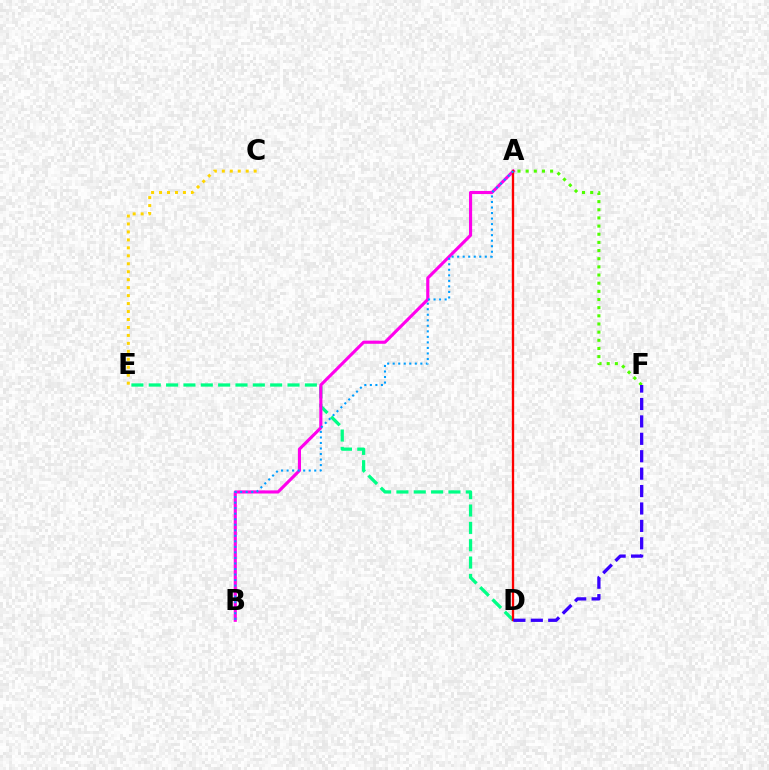{('D', 'E'): [{'color': '#00ff86', 'line_style': 'dashed', 'thickness': 2.36}], ('C', 'E'): [{'color': '#ffd500', 'line_style': 'dotted', 'thickness': 2.16}], ('A', 'B'): [{'color': '#ff00ed', 'line_style': 'solid', 'thickness': 2.25}, {'color': '#009eff', 'line_style': 'dotted', 'thickness': 1.5}], ('A', 'D'): [{'color': '#ff0000', 'line_style': 'solid', 'thickness': 1.69}], ('A', 'F'): [{'color': '#4fff00', 'line_style': 'dotted', 'thickness': 2.22}], ('D', 'F'): [{'color': '#3700ff', 'line_style': 'dashed', 'thickness': 2.37}]}